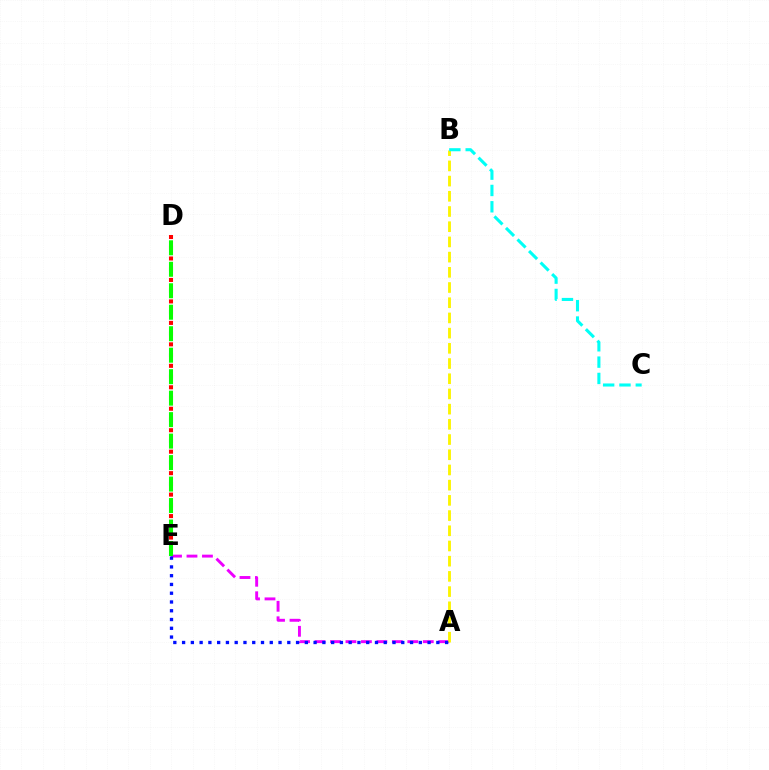{('A', 'E'): [{'color': '#ee00ff', 'line_style': 'dashed', 'thickness': 2.1}, {'color': '#0010ff', 'line_style': 'dotted', 'thickness': 2.38}], ('A', 'B'): [{'color': '#fcf500', 'line_style': 'dashed', 'thickness': 2.07}], ('B', 'C'): [{'color': '#00fff6', 'line_style': 'dashed', 'thickness': 2.22}], ('D', 'E'): [{'color': '#ff0000', 'line_style': 'dotted', 'thickness': 2.92}, {'color': '#08ff00', 'line_style': 'dashed', 'thickness': 2.92}]}